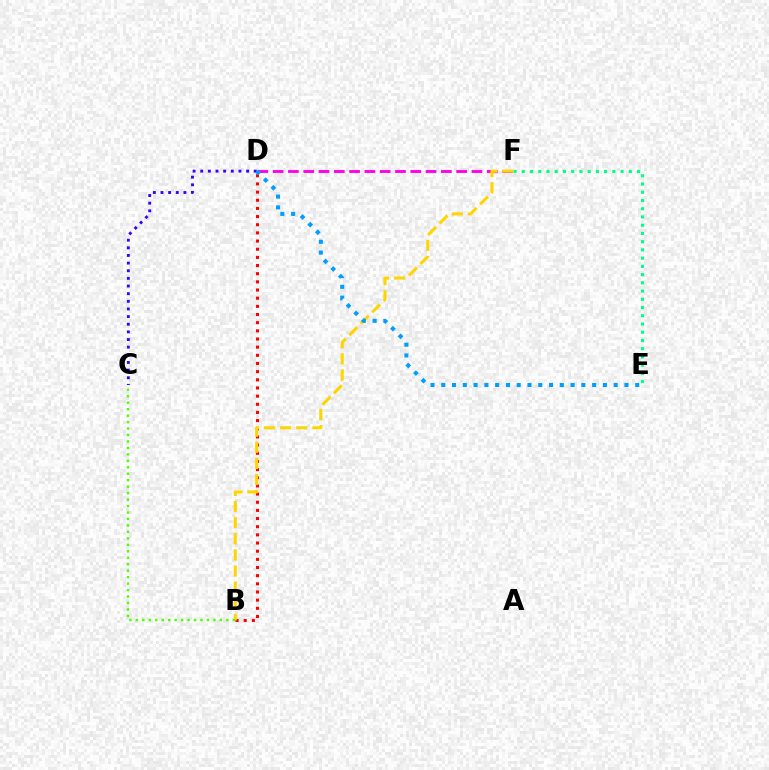{('D', 'F'): [{'color': '#ff00ed', 'line_style': 'dashed', 'thickness': 2.08}], ('B', 'D'): [{'color': '#ff0000', 'line_style': 'dotted', 'thickness': 2.22}], ('C', 'D'): [{'color': '#3700ff', 'line_style': 'dotted', 'thickness': 2.08}], ('E', 'F'): [{'color': '#00ff86', 'line_style': 'dotted', 'thickness': 2.24}], ('B', 'F'): [{'color': '#ffd500', 'line_style': 'dashed', 'thickness': 2.19}], ('B', 'C'): [{'color': '#4fff00', 'line_style': 'dotted', 'thickness': 1.76}], ('D', 'E'): [{'color': '#009eff', 'line_style': 'dotted', 'thickness': 2.93}]}